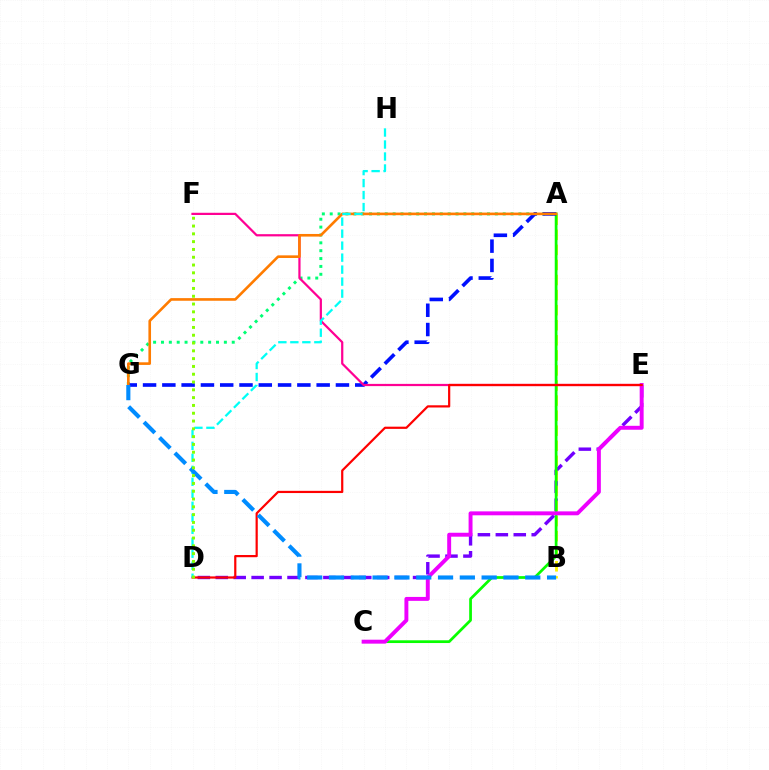{('A', 'G'): [{'color': '#00ff74', 'line_style': 'dotted', 'thickness': 2.14}, {'color': '#0010ff', 'line_style': 'dashed', 'thickness': 2.62}, {'color': '#ff7c00', 'line_style': 'solid', 'thickness': 1.89}], ('D', 'E'): [{'color': '#7200ff', 'line_style': 'dashed', 'thickness': 2.44}, {'color': '#ff0000', 'line_style': 'solid', 'thickness': 1.59}], ('A', 'B'): [{'color': '#fcf500', 'line_style': 'dashed', 'thickness': 2.05}], ('A', 'C'): [{'color': '#08ff00', 'line_style': 'solid', 'thickness': 1.98}], ('E', 'F'): [{'color': '#ff0094', 'line_style': 'solid', 'thickness': 1.6}], ('C', 'E'): [{'color': '#ee00ff', 'line_style': 'solid', 'thickness': 2.83}], ('D', 'H'): [{'color': '#00fff6', 'line_style': 'dashed', 'thickness': 1.63}], ('B', 'G'): [{'color': '#008cff', 'line_style': 'dashed', 'thickness': 2.96}], ('D', 'F'): [{'color': '#84ff00', 'line_style': 'dotted', 'thickness': 2.12}]}